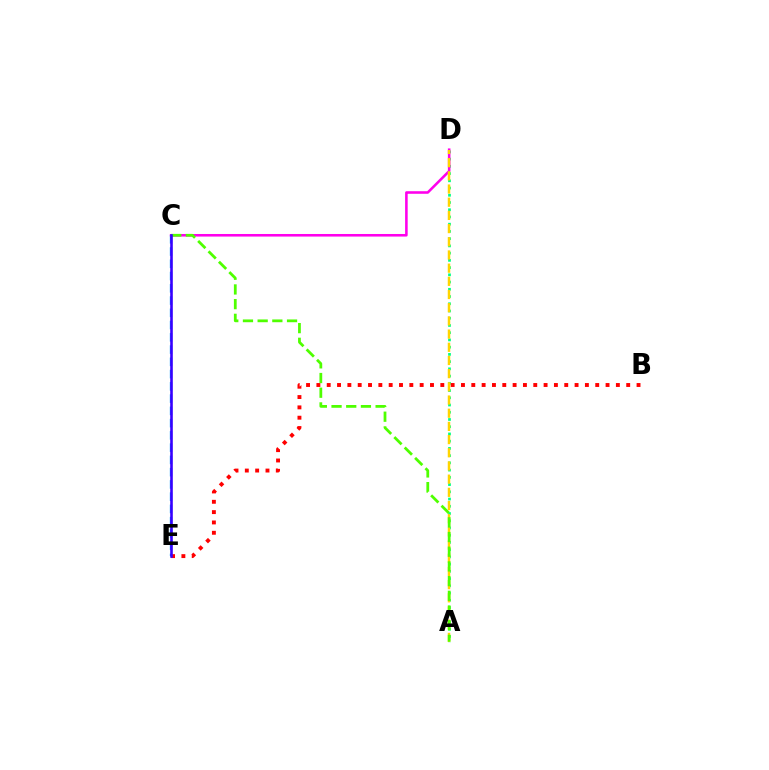{('A', 'D'): [{'color': '#00ff86', 'line_style': 'dotted', 'thickness': 1.97}, {'color': '#ffd500', 'line_style': 'dashed', 'thickness': 1.79}], ('C', 'E'): [{'color': '#009eff', 'line_style': 'dashed', 'thickness': 1.66}, {'color': '#3700ff', 'line_style': 'solid', 'thickness': 1.87}], ('C', 'D'): [{'color': '#ff00ed', 'line_style': 'solid', 'thickness': 1.85}], ('B', 'E'): [{'color': '#ff0000', 'line_style': 'dotted', 'thickness': 2.81}], ('A', 'C'): [{'color': '#4fff00', 'line_style': 'dashed', 'thickness': 2.0}]}